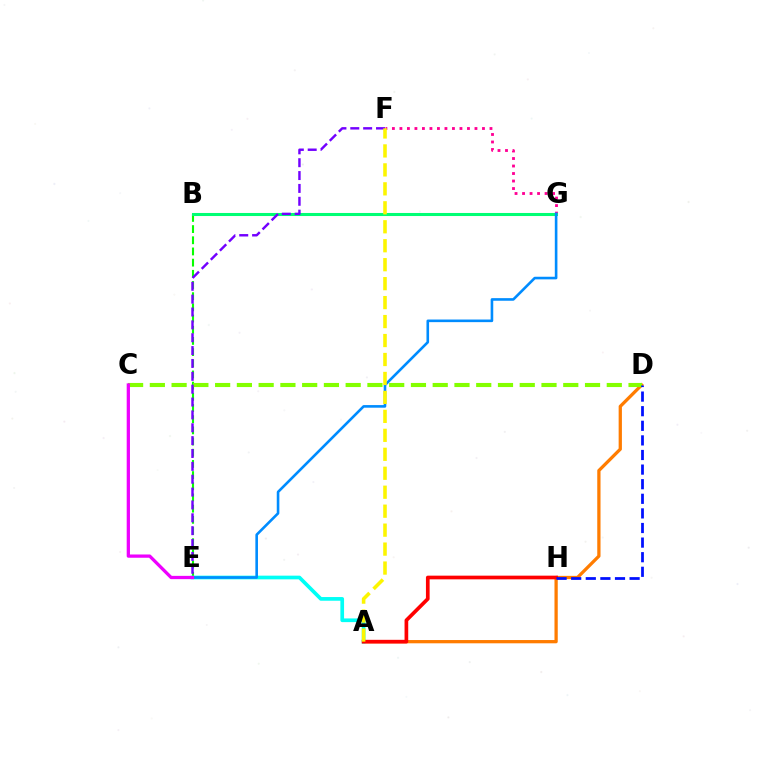{('B', 'E'): [{'color': '#08ff00', 'line_style': 'dashed', 'thickness': 1.52}], ('A', 'D'): [{'color': '#ff7c00', 'line_style': 'solid', 'thickness': 2.35}], ('A', 'E'): [{'color': '#00fff6', 'line_style': 'solid', 'thickness': 2.66}], ('C', 'D'): [{'color': '#84ff00', 'line_style': 'dashed', 'thickness': 2.96}], ('F', 'G'): [{'color': '#ff0094', 'line_style': 'dotted', 'thickness': 2.04}], ('B', 'G'): [{'color': '#00ff74', 'line_style': 'solid', 'thickness': 2.2}], ('A', 'H'): [{'color': '#ff0000', 'line_style': 'solid', 'thickness': 2.65}], ('E', 'F'): [{'color': '#7200ff', 'line_style': 'dashed', 'thickness': 1.75}], ('E', 'G'): [{'color': '#008cff', 'line_style': 'solid', 'thickness': 1.88}], ('D', 'H'): [{'color': '#0010ff', 'line_style': 'dashed', 'thickness': 1.98}], ('A', 'F'): [{'color': '#fcf500', 'line_style': 'dashed', 'thickness': 2.58}], ('C', 'E'): [{'color': '#ee00ff', 'line_style': 'solid', 'thickness': 2.36}]}